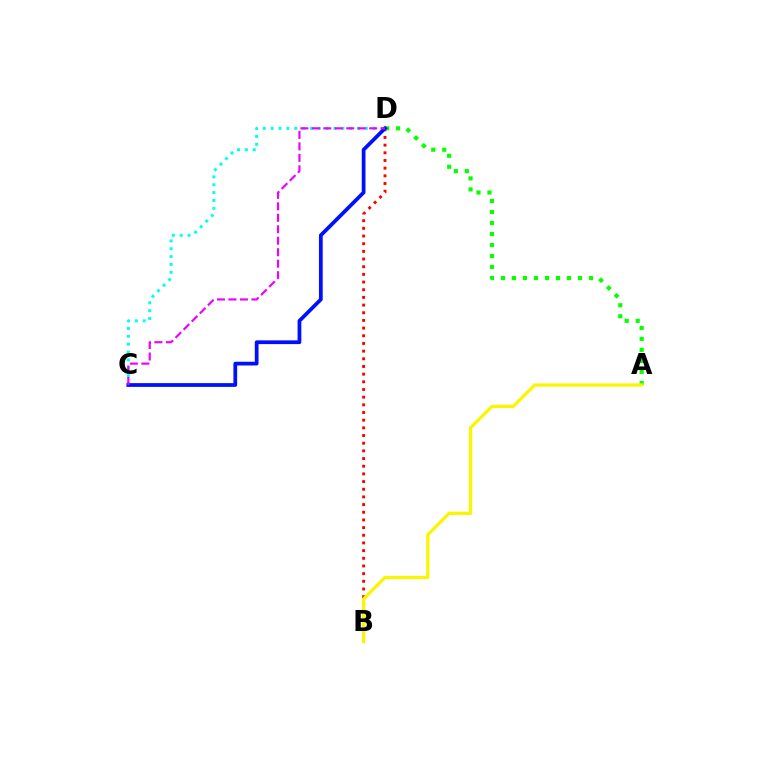{('B', 'D'): [{'color': '#ff0000', 'line_style': 'dotted', 'thickness': 2.08}], ('A', 'D'): [{'color': '#08ff00', 'line_style': 'dotted', 'thickness': 2.99}], ('C', 'D'): [{'color': '#00fff6', 'line_style': 'dotted', 'thickness': 2.13}, {'color': '#0010ff', 'line_style': 'solid', 'thickness': 2.7}, {'color': '#ee00ff', 'line_style': 'dashed', 'thickness': 1.56}], ('A', 'B'): [{'color': '#fcf500', 'line_style': 'solid', 'thickness': 2.34}]}